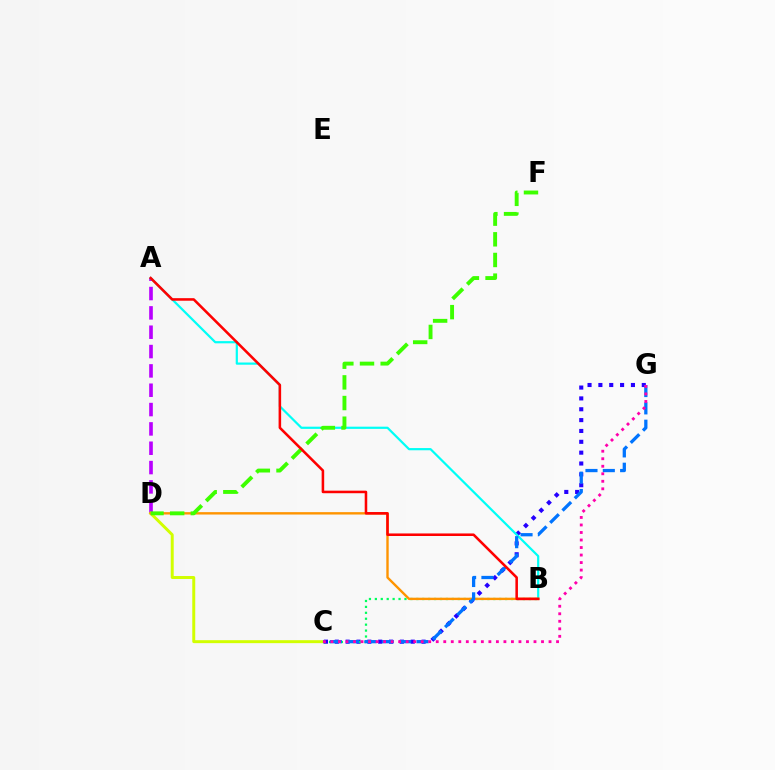{('A', 'D'): [{'color': '#b900ff', 'line_style': 'dashed', 'thickness': 2.63}], ('C', 'G'): [{'color': '#2500ff', 'line_style': 'dotted', 'thickness': 2.95}, {'color': '#0074ff', 'line_style': 'dashed', 'thickness': 2.35}, {'color': '#ff00ac', 'line_style': 'dotted', 'thickness': 2.04}], ('A', 'B'): [{'color': '#00fff6', 'line_style': 'solid', 'thickness': 1.59}, {'color': '#ff0000', 'line_style': 'solid', 'thickness': 1.84}], ('B', 'C'): [{'color': '#00ff5c', 'line_style': 'dotted', 'thickness': 1.61}], ('C', 'D'): [{'color': '#d1ff00', 'line_style': 'solid', 'thickness': 2.13}], ('B', 'D'): [{'color': '#ff9400', 'line_style': 'solid', 'thickness': 1.72}], ('D', 'F'): [{'color': '#3dff00', 'line_style': 'dashed', 'thickness': 2.81}]}